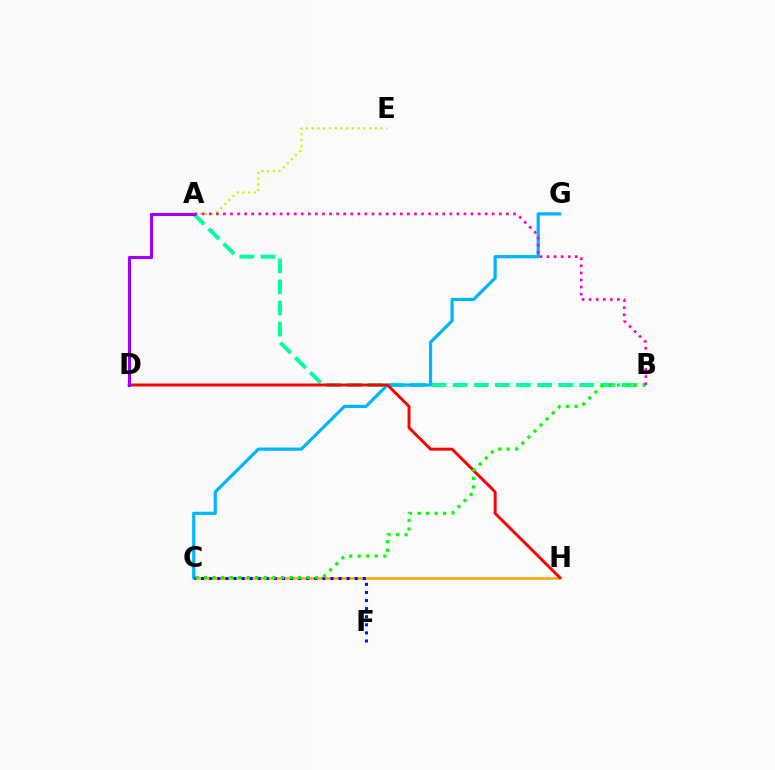{('A', 'B'): [{'color': '#00ff9d', 'line_style': 'dashed', 'thickness': 2.87}, {'color': '#ff00bd', 'line_style': 'dotted', 'thickness': 1.92}], ('C', 'H'): [{'color': '#ffa500', 'line_style': 'solid', 'thickness': 1.84}], ('C', 'G'): [{'color': '#00b5ff', 'line_style': 'solid', 'thickness': 2.31}], ('A', 'E'): [{'color': '#b3ff00', 'line_style': 'dotted', 'thickness': 1.56}], ('D', 'H'): [{'color': '#ff0000', 'line_style': 'solid', 'thickness': 2.12}], ('C', 'F'): [{'color': '#0010ff', 'line_style': 'dotted', 'thickness': 2.2}], ('B', 'C'): [{'color': '#08ff00', 'line_style': 'dotted', 'thickness': 2.32}], ('A', 'D'): [{'color': '#9b00ff', 'line_style': 'solid', 'thickness': 2.24}]}